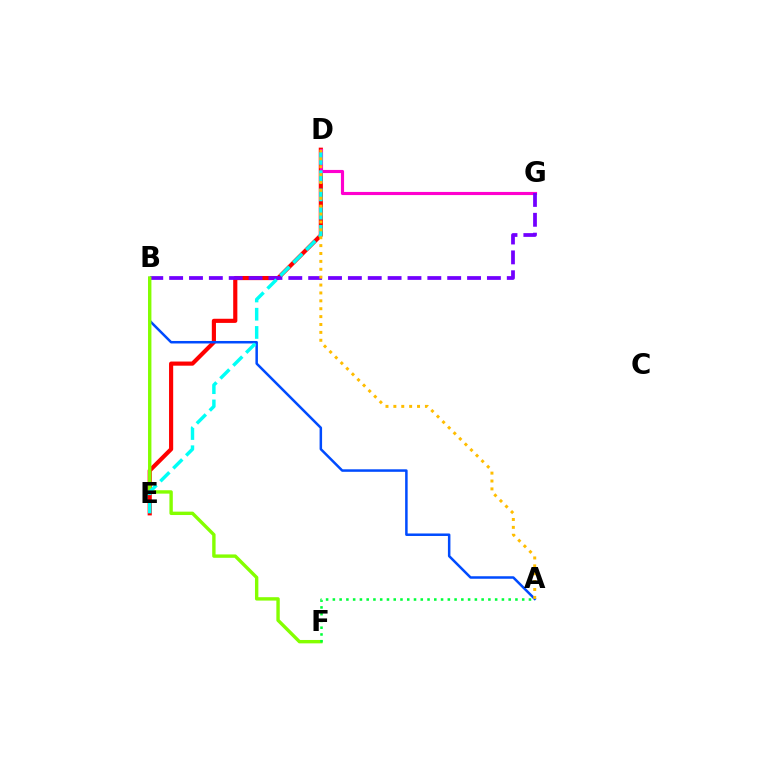{('D', 'E'): [{'color': '#ff0000', 'line_style': 'solid', 'thickness': 2.99}, {'color': '#00fff6', 'line_style': 'dashed', 'thickness': 2.48}], ('A', 'B'): [{'color': '#004bff', 'line_style': 'solid', 'thickness': 1.8}], ('D', 'G'): [{'color': '#ff00cf', 'line_style': 'solid', 'thickness': 2.26}], ('B', 'G'): [{'color': '#7200ff', 'line_style': 'dashed', 'thickness': 2.7}], ('B', 'F'): [{'color': '#84ff00', 'line_style': 'solid', 'thickness': 2.44}], ('A', 'D'): [{'color': '#ffbd00', 'line_style': 'dotted', 'thickness': 2.14}], ('A', 'F'): [{'color': '#00ff39', 'line_style': 'dotted', 'thickness': 1.84}]}